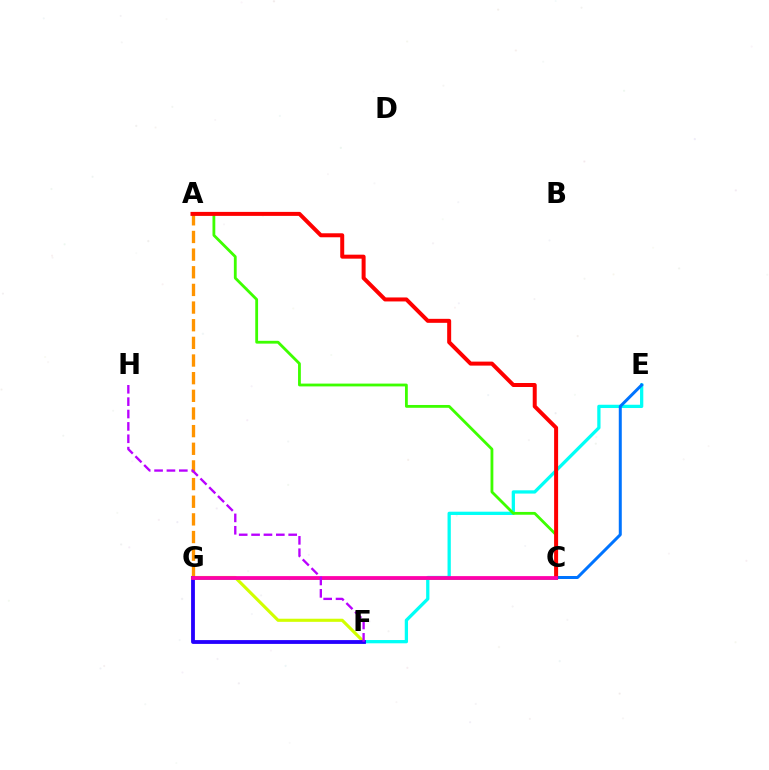{('A', 'G'): [{'color': '#ff9400', 'line_style': 'dashed', 'thickness': 2.4}], ('F', 'G'): [{'color': '#d1ff00', 'line_style': 'solid', 'thickness': 2.24}, {'color': '#2500ff', 'line_style': 'solid', 'thickness': 2.75}], ('E', 'F'): [{'color': '#00fff6', 'line_style': 'solid', 'thickness': 2.35}], ('C', 'E'): [{'color': '#0074ff', 'line_style': 'solid', 'thickness': 2.16}], ('C', 'G'): [{'color': '#00ff5c', 'line_style': 'solid', 'thickness': 1.96}, {'color': '#ff00ac', 'line_style': 'solid', 'thickness': 2.72}], ('A', 'C'): [{'color': '#3dff00', 'line_style': 'solid', 'thickness': 2.02}, {'color': '#ff0000', 'line_style': 'solid', 'thickness': 2.88}], ('F', 'H'): [{'color': '#b900ff', 'line_style': 'dashed', 'thickness': 1.68}]}